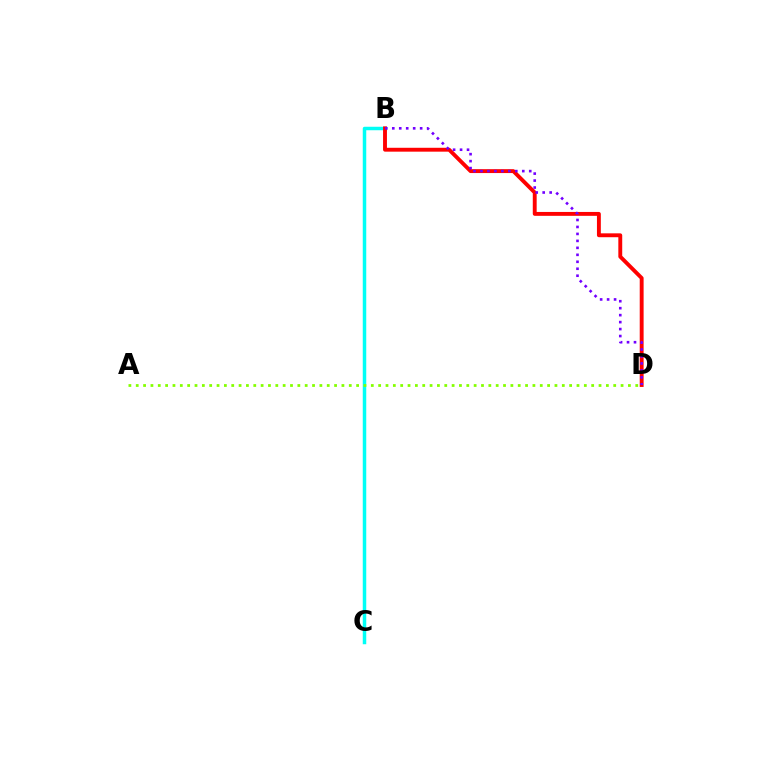{('B', 'C'): [{'color': '#00fff6', 'line_style': 'solid', 'thickness': 2.51}], ('B', 'D'): [{'color': '#ff0000', 'line_style': 'solid', 'thickness': 2.8}, {'color': '#7200ff', 'line_style': 'dotted', 'thickness': 1.89}], ('A', 'D'): [{'color': '#84ff00', 'line_style': 'dotted', 'thickness': 2.0}]}